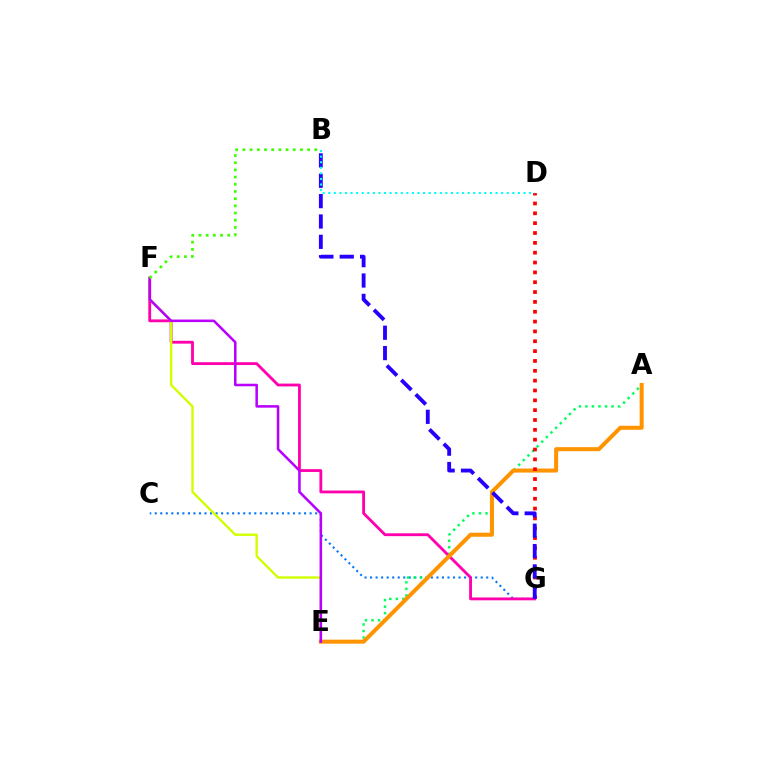{('C', 'G'): [{'color': '#0074ff', 'line_style': 'dotted', 'thickness': 1.5}], ('A', 'E'): [{'color': '#00ff5c', 'line_style': 'dotted', 'thickness': 1.77}, {'color': '#ff9400', 'line_style': 'solid', 'thickness': 2.9}], ('F', 'G'): [{'color': '#ff00ac', 'line_style': 'solid', 'thickness': 2.04}], ('E', 'F'): [{'color': '#d1ff00', 'line_style': 'solid', 'thickness': 1.7}, {'color': '#b900ff', 'line_style': 'solid', 'thickness': 1.83}], ('D', 'G'): [{'color': '#ff0000', 'line_style': 'dotted', 'thickness': 2.67}], ('B', 'G'): [{'color': '#2500ff', 'line_style': 'dashed', 'thickness': 2.77}], ('B', 'F'): [{'color': '#3dff00', 'line_style': 'dotted', 'thickness': 1.95}], ('B', 'D'): [{'color': '#00fff6', 'line_style': 'dotted', 'thickness': 1.52}]}